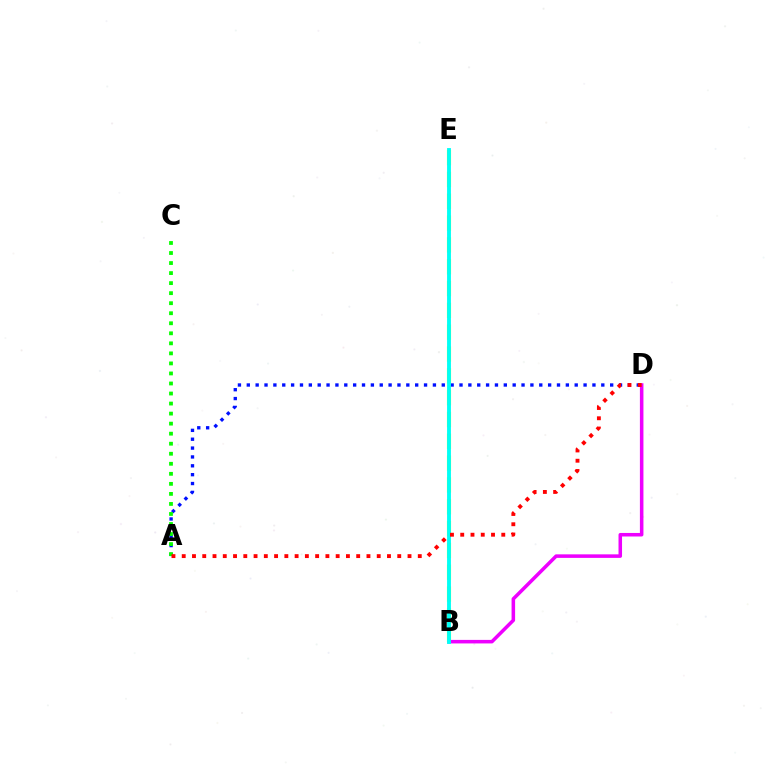{('A', 'D'): [{'color': '#0010ff', 'line_style': 'dotted', 'thickness': 2.41}, {'color': '#ff0000', 'line_style': 'dotted', 'thickness': 2.79}], ('A', 'C'): [{'color': '#08ff00', 'line_style': 'dotted', 'thickness': 2.73}], ('B', 'E'): [{'color': '#fcf500', 'line_style': 'dashed', 'thickness': 2.96}, {'color': '#00fff6', 'line_style': 'solid', 'thickness': 2.77}], ('B', 'D'): [{'color': '#ee00ff', 'line_style': 'solid', 'thickness': 2.54}]}